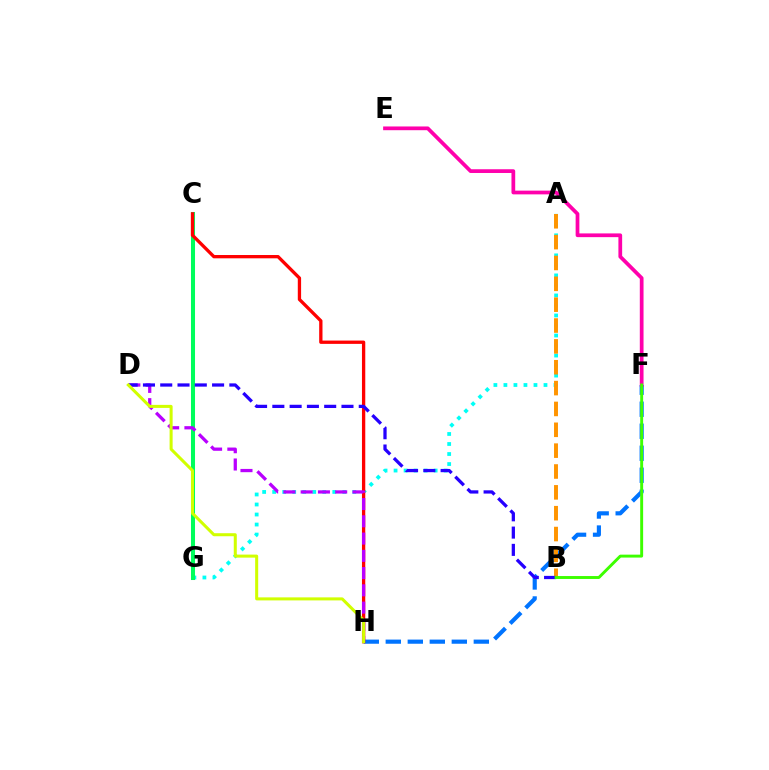{('F', 'H'): [{'color': '#0074ff', 'line_style': 'dashed', 'thickness': 2.99}], ('A', 'G'): [{'color': '#00fff6', 'line_style': 'dotted', 'thickness': 2.72}], ('C', 'G'): [{'color': '#00ff5c', 'line_style': 'solid', 'thickness': 2.91}], ('C', 'H'): [{'color': '#ff0000', 'line_style': 'solid', 'thickness': 2.38}], ('E', 'F'): [{'color': '#ff00ac', 'line_style': 'solid', 'thickness': 2.69}], ('D', 'H'): [{'color': '#b900ff', 'line_style': 'dashed', 'thickness': 2.34}, {'color': '#d1ff00', 'line_style': 'solid', 'thickness': 2.18}], ('A', 'B'): [{'color': '#ff9400', 'line_style': 'dashed', 'thickness': 2.83}], ('B', 'D'): [{'color': '#2500ff', 'line_style': 'dashed', 'thickness': 2.35}], ('B', 'F'): [{'color': '#3dff00', 'line_style': 'solid', 'thickness': 2.11}]}